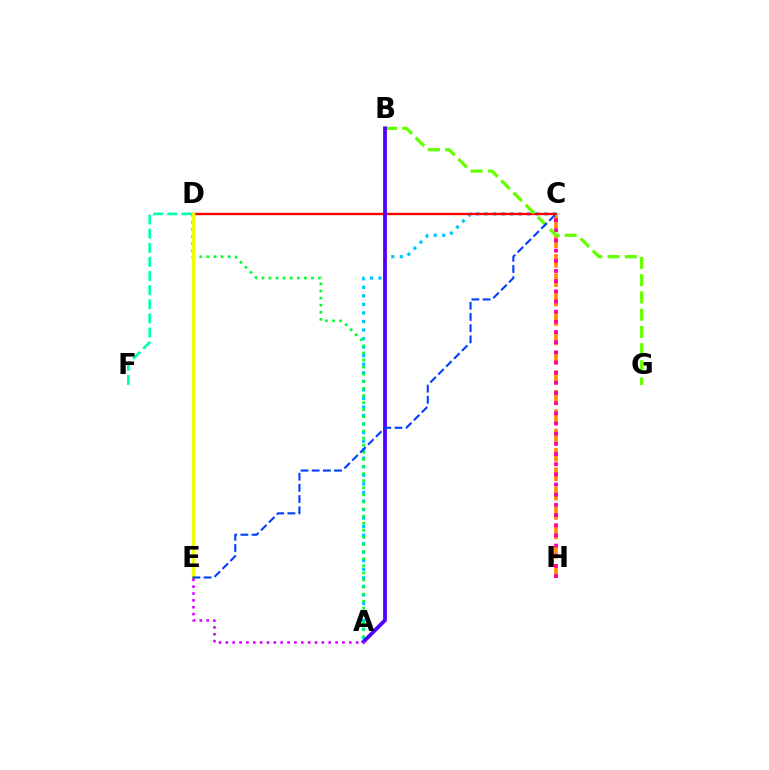{('A', 'C'): [{'color': '#00c7ff', 'line_style': 'dotted', 'thickness': 2.32}], ('C', 'D'): [{'color': '#ff0000', 'line_style': 'solid', 'thickness': 1.69}], ('A', 'D'): [{'color': '#00ff27', 'line_style': 'dotted', 'thickness': 1.93}], ('C', 'H'): [{'color': '#ff8800', 'line_style': 'dashed', 'thickness': 2.64}, {'color': '#ff00a0', 'line_style': 'dotted', 'thickness': 2.76}], ('D', 'E'): [{'color': '#eeff00', 'line_style': 'solid', 'thickness': 2.44}], ('B', 'G'): [{'color': '#66ff00', 'line_style': 'dashed', 'thickness': 2.34}], ('A', 'B'): [{'color': '#4f00ff', 'line_style': 'solid', 'thickness': 2.73}], ('A', 'E'): [{'color': '#d600ff', 'line_style': 'dotted', 'thickness': 1.86}], ('D', 'F'): [{'color': '#00ffaf', 'line_style': 'dashed', 'thickness': 1.92}], ('C', 'E'): [{'color': '#003fff', 'line_style': 'dashed', 'thickness': 1.52}]}